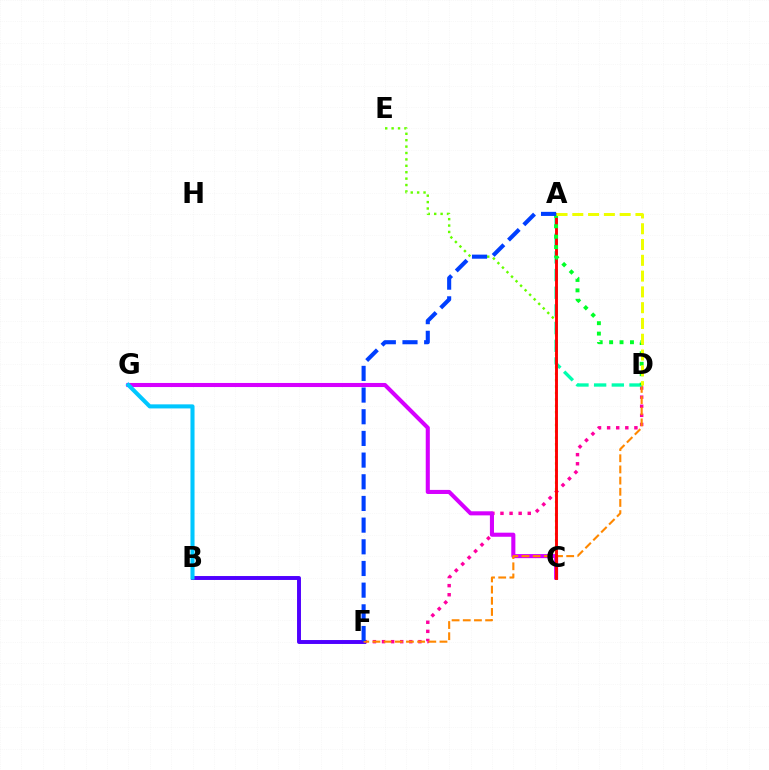{('C', 'E'): [{'color': '#66ff00', 'line_style': 'dotted', 'thickness': 1.74}], ('D', 'F'): [{'color': '#ff00a0', 'line_style': 'dotted', 'thickness': 2.47}, {'color': '#ff8800', 'line_style': 'dashed', 'thickness': 1.52}], ('B', 'F'): [{'color': '#4f00ff', 'line_style': 'solid', 'thickness': 2.83}], ('C', 'G'): [{'color': '#d600ff', 'line_style': 'solid', 'thickness': 2.94}], ('A', 'D'): [{'color': '#00ffaf', 'line_style': 'dashed', 'thickness': 2.4}, {'color': '#00ff27', 'line_style': 'dotted', 'thickness': 2.83}, {'color': '#eeff00', 'line_style': 'dashed', 'thickness': 2.14}], ('B', 'G'): [{'color': '#00c7ff', 'line_style': 'solid', 'thickness': 2.93}], ('A', 'C'): [{'color': '#ff0000', 'line_style': 'solid', 'thickness': 2.08}], ('A', 'F'): [{'color': '#003fff', 'line_style': 'dashed', 'thickness': 2.94}]}